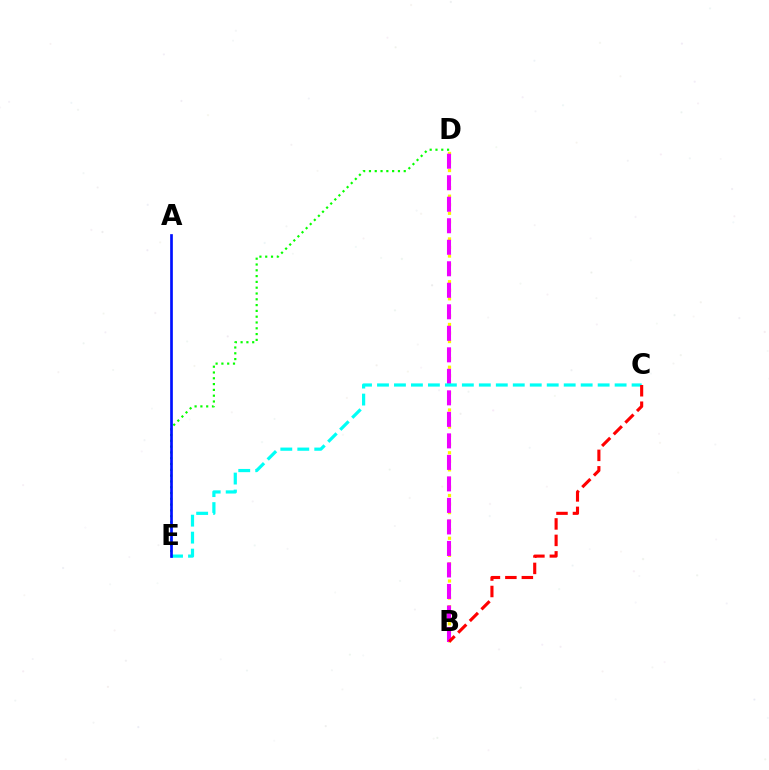{('B', 'D'): [{'color': '#fcf500', 'line_style': 'dotted', 'thickness': 2.32}, {'color': '#ee00ff', 'line_style': 'dashed', 'thickness': 2.92}], ('D', 'E'): [{'color': '#08ff00', 'line_style': 'dotted', 'thickness': 1.58}], ('C', 'E'): [{'color': '#00fff6', 'line_style': 'dashed', 'thickness': 2.31}], ('A', 'E'): [{'color': '#0010ff', 'line_style': 'solid', 'thickness': 1.94}], ('B', 'C'): [{'color': '#ff0000', 'line_style': 'dashed', 'thickness': 2.24}]}